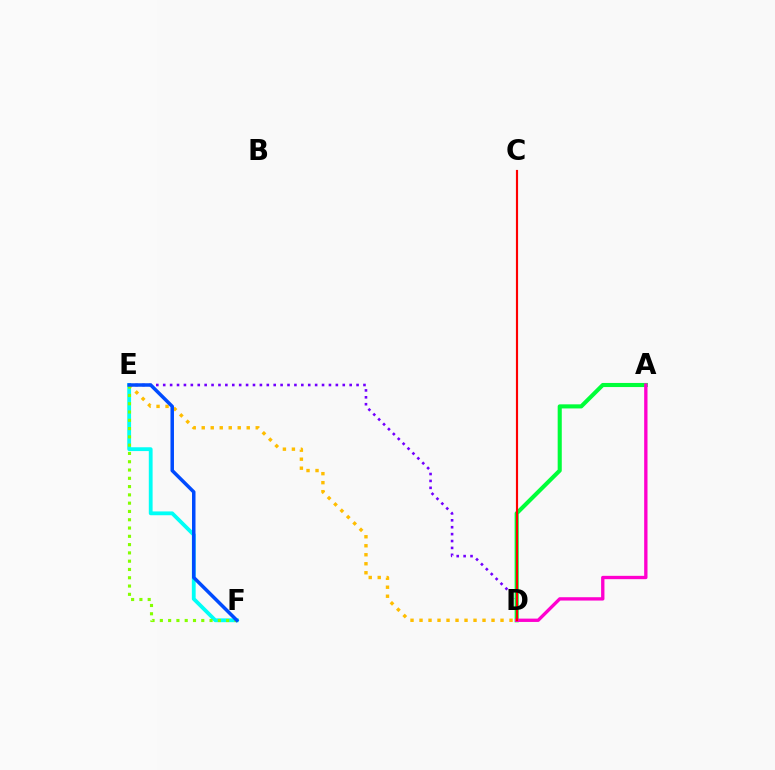{('E', 'F'): [{'color': '#00fff6', 'line_style': 'solid', 'thickness': 2.74}, {'color': '#84ff00', 'line_style': 'dotted', 'thickness': 2.25}, {'color': '#004bff', 'line_style': 'solid', 'thickness': 2.52}], ('D', 'E'): [{'color': '#7200ff', 'line_style': 'dotted', 'thickness': 1.88}, {'color': '#ffbd00', 'line_style': 'dotted', 'thickness': 2.45}], ('A', 'D'): [{'color': '#00ff39', 'line_style': 'solid', 'thickness': 2.95}, {'color': '#ff00cf', 'line_style': 'solid', 'thickness': 2.4}], ('C', 'D'): [{'color': '#ff0000', 'line_style': 'solid', 'thickness': 1.55}]}